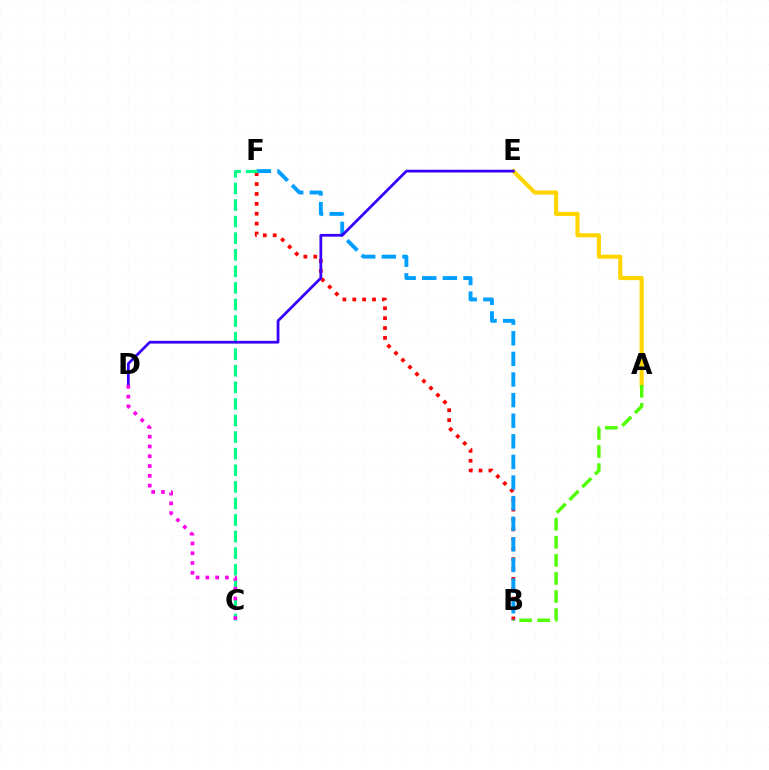{('B', 'F'): [{'color': '#ff0000', 'line_style': 'dotted', 'thickness': 2.69}, {'color': '#009eff', 'line_style': 'dashed', 'thickness': 2.8}], ('A', 'E'): [{'color': '#ffd500', 'line_style': 'solid', 'thickness': 2.97}], ('C', 'F'): [{'color': '#00ff86', 'line_style': 'dashed', 'thickness': 2.25}], ('A', 'B'): [{'color': '#4fff00', 'line_style': 'dashed', 'thickness': 2.46}], ('D', 'E'): [{'color': '#3700ff', 'line_style': 'solid', 'thickness': 1.98}], ('C', 'D'): [{'color': '#ff00ed', 'line_style': 'dotted', 'thickness': 2.66}]}